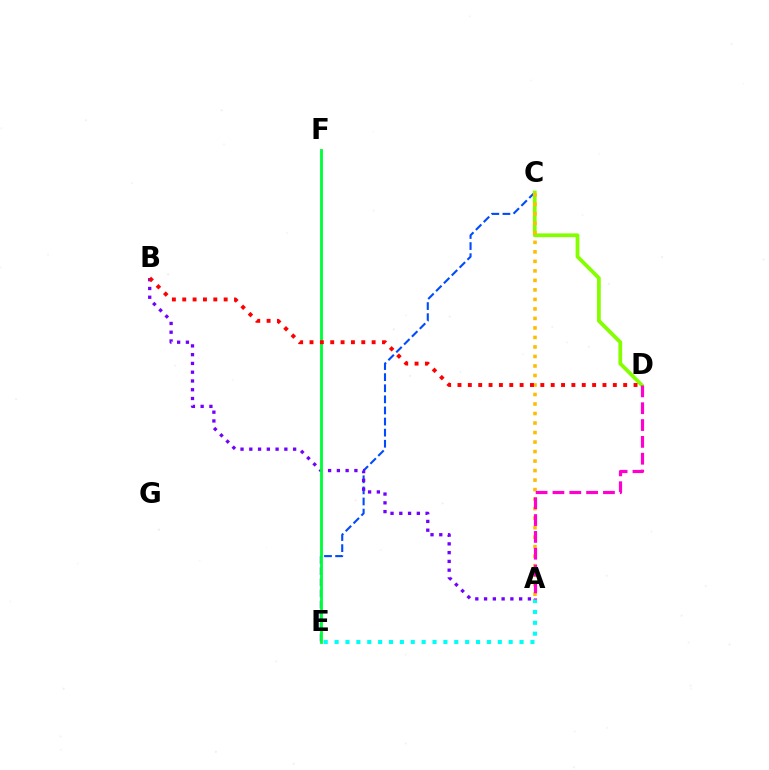{('C', 'E'): [{'color': '#004bff', 'line_style': 'dashed', 'thickness': 1.51}], ('C', 'D'): [{'color': '#84ff00', 'line_style': 'solid', 'thickness': 2.72}], ('A', 'C'): [{'color': '#ffbd00', 'line_style': 'dotted', 'thickness': 2.58}], ('A', 'E'): [{'color': '#00fff6', 'line_style': 'dotted', 'thickness': 2.96}], ('A', 'B'): [{'color': '#7200ff', 'line_style': 'dotted', 'thickness': 2.38}], ('E', 'F'): [{'color': '#00ff39', 'line_style': 'solid', 'thickness': 2.06}], ('B', 'D'): [{'color': '#ff0000', 'line_style': 'dotted', 'thickness': 2.81}], ('A', 'D'): [{'color': '#ff00cf', 'line_style': 'dashed', 'thickness': 2.29}]}